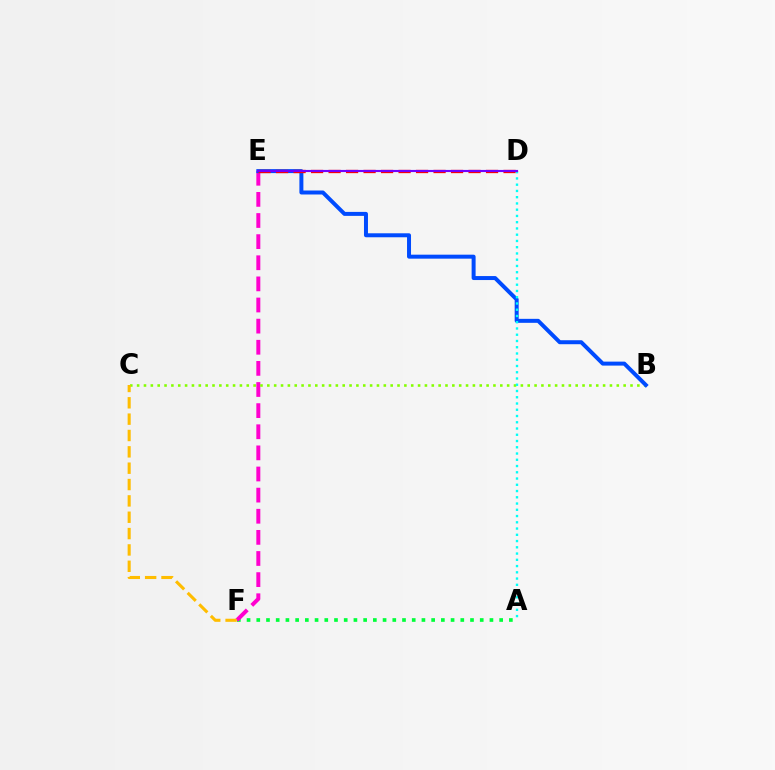{('A', 'F'): [{'color': '#00ff39', 'line_style': 'dotted', 'thickness': 2.64}], ('E', 'F'): [{'color': '#ff00cf', 'line_style': 'dashed', 'thickness': 2.87}], ('B', 'C'): [{'color': '#84ff00', 'line_style': 'dotted', 'thickness': 1.86}], ('B', 'E'): [{'color': '#004bff', 'line_style': 'solid', 'thickness': 2.87}], ('D', 'E'): [{'color': '#ff0000', 'line_style': 'dashed', 'thickness': 2.38}, {'color': '#7200ff', 'line_style': 'solid', 'thickness': 1.54}], ('A', 'D'): [{'color': '#00fff6', 'line_style': 'dotted', 'thickness': 1.7}], ('C', 'F'): [{'color': '#ffbd00', 'line_style': 'dashed', 'thickness': 2.22}]}